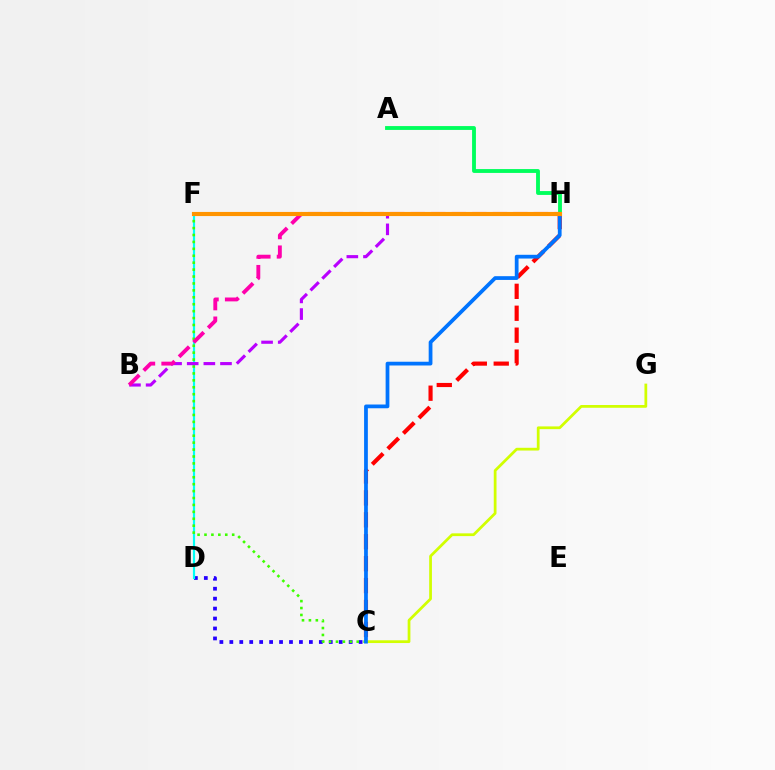{('C', 'D'): [{'color': '#2500ff', 'line_style': 'dotted', 'thickness': 2.7}], ('C', 'G'): [{'color': '#d1ff00', 'line_style': 'solid', 'thickness': 1.98}], ('D', 'F'): [{'color': '#00fff6', 'line_style': 'solid', 'thickness': 1.58}], ('C', 'H'): [{'color': '#ff0000', 'line_style': 'dashed', 'thickness': 2.98}, {'color': '#0074ff', 'line_style': 'solid', 'thickness': 2.7}], ('C', 'F'): [{'color': '#3dff00', 'line_style': 'dotted', 'thickness': 1.88}], ('A', 'H'): [{'color': '#00ff5c', 'line_style': 'solid', 'thickness': 2.78}], ('B', 'H'): [{'color': '#b900ff', 'line_style': 'dashed', 'thickness': 2.26}, {'color': '#ff00ac', 'line_style': 'dashed', 'thickness': 2.79}], ('F', 'H'): [{'color': '#ff9400', 'line_style': 'solid', 'thickness': 2.97}]}